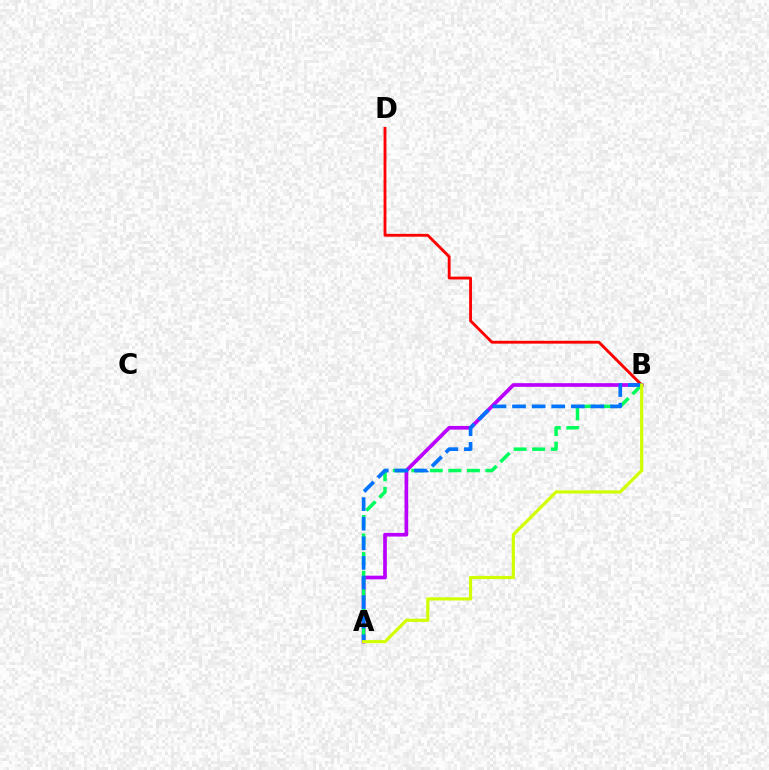{('A', 'B'): [{'color': '#b900ff', 'line_style': 'solid', 'thickness': 2.65}, {'color': '#00ff5c', 'line_style': 'dashed', 'thickness': 2.52}, {'color': '#0074ff', 'line_style': 'dashed', 'thickness': 2.66}, {'color': '#d1ff00', 'line_style': 'solid', 'thickness': 2.28}], ('B', 'D'): [{'color': '#ff0000', 'line_style': 'solid', 'thickness': 2.04}]}